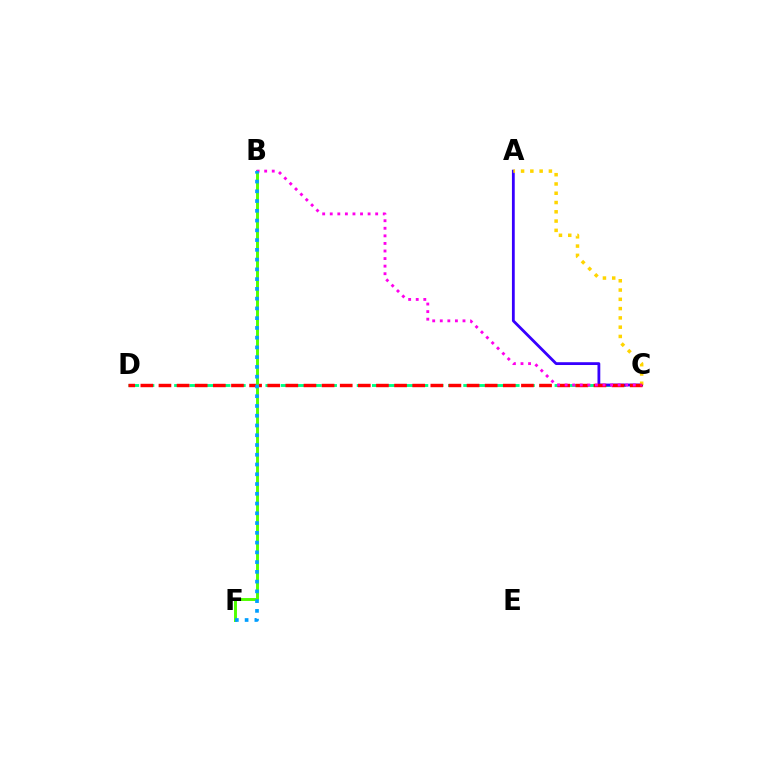{('C', 'D'): [{'color': '#00ff86', 'line_style': 'dashed', 'thickness': 2.07}, {'color': '#ff0000', 'line_style': 'dashed', 'thickness': 2.46}], ('A', 'C'): [{'color': '#3700ff', 'line_style': 'solid', 'thickness': 2.02}, {'color': '#ffd500', 'line_style': 'dotted', 'thickness': 2.52}], ('B', 'F'): [{'color': '#4fff00', 'line_style': 'solid', 'thickness': 2.11}, {'color': '#009eff', 'line_style': 'dotted', 'thickness': 2.65}], ('B', 'C'): [{'color': '#ff00ed', 'line_style': 'dotted', 'thickness': 2.06}]}